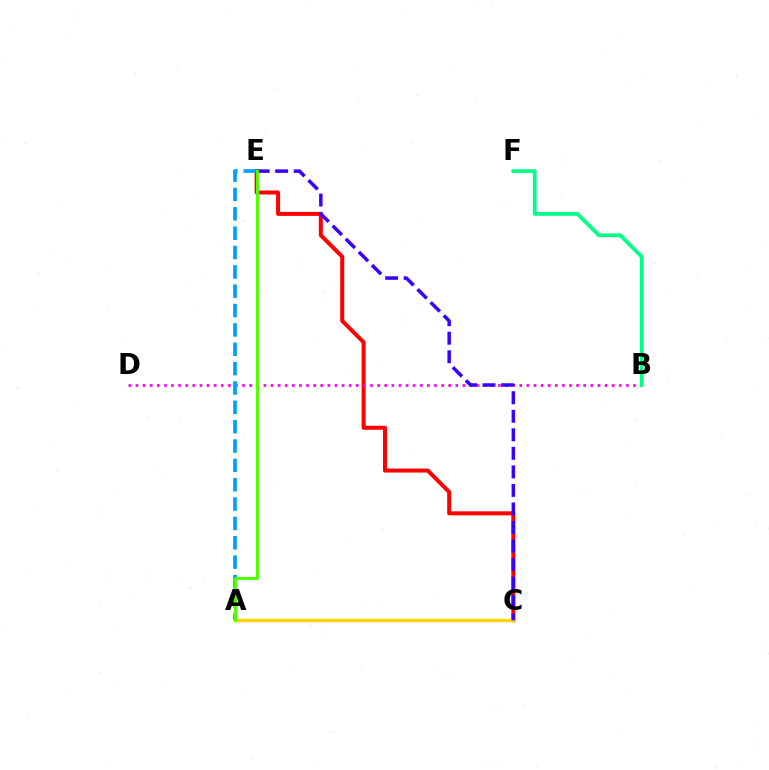{('C', 'E'): [{'color': '#ff0000', 'line_style': 'solid', 'thickness': 2.88}, {'color': '#3700ff', 'line_style': 'dashed', 'thickness': 2.52}], ('A', 'C'): [{'color': '#ffd500', 'line_style': 'solid', 'thickness': 2.5}], ('B', 'D'): [{'color': '#ff00ed', 'line_style': 'dotted', 'thickness': 1.93}], ('A', 'E'): [{'color': '#009eff', 'line_style': 'dashed', 'thickness': 2.63}, {'color': '#4fff00', 'line_style': 'solid', 'thickness': 2.11}], ('B', 'F'): [{'color': '#00ff86', 'line_style': 'solid', 'thickness': 2.69}]}